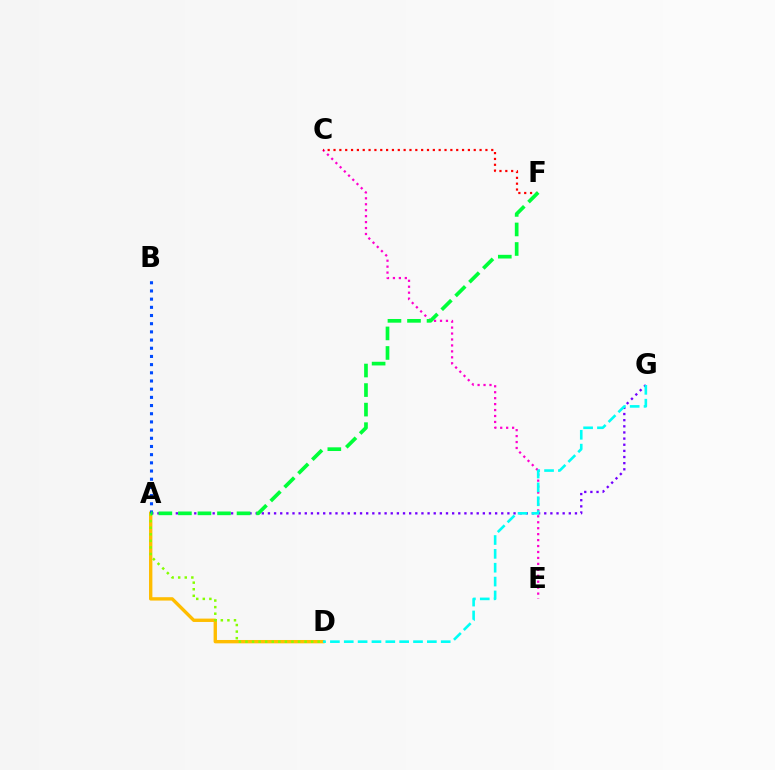{('A', 'D'): [{'color': '#ffbd00', 'line_style': 'solid', 'thickness': 2.42}, {'color': '#84ff00', 'line_style': 'dotted', 'thickness': 1.79}], ('C', 'E'): [{'color': '#ff00cf', 'line_style': 'dotted', 'thickness': 1.62}], ('A', 'G'): [{'color': '#7200ff', 'line_style': 'dotted', 'thickness': 1.67}], ('C', 'F'): [{'color': '#ff0000', 'line_style': 'dotted', 'thickness': 1.59}], ('D', 'G'): [{'color': '#00fff6', 'line_style': 'dashed', 'thickness': 1.88}], ('A', 'B'): [{'color': '#004bff', 'line_style': 'dotted', 'thickness': 2.22}], ('A', 'F'): [{'color': '#00ff39', 'line_style': 'dashed', 'thickness': 2.65}]}